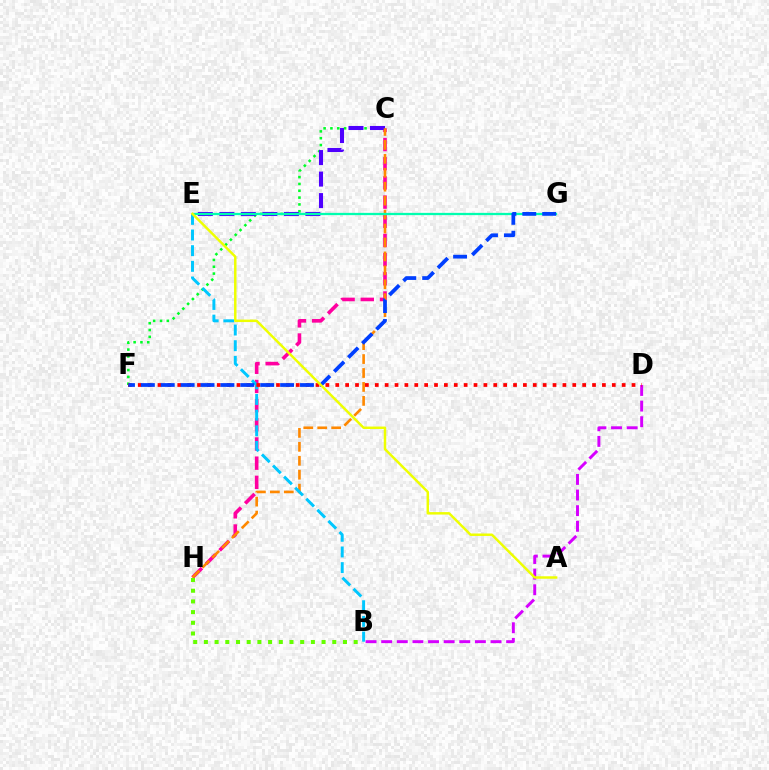{('C', 'F'): [{'color': '#00ff27', 'line_style': 'dotted', 'thickness': 1.85}], ('C', 'H'): [{'color': '#ff00a0', 'line_style': 'dashed', 'thickness': 2.6}, {'color': '#ff8800', 'line_style': 'dashed', 'thickness': 1.89}], ('C', 'E'): [{'color': '#4f00ff', 'line_style': 'dashed', 'thickness': 2.92}], ('B', 'H'): [{'color': '#66ff00', 'line_style': 'dotted', 'thickness': 2.91}], ('B', 'D'): [{'color': '#d600ff', 'line_style': 'dashed', 'thickness': 2.12}], ('E', 'G'): [{'color': '#00ffaf', 'line_style': 'solid', 'thickness': 1.64}], ('B', 'E'): [{'color': '#00c7ff', 'line_style': 'dashed', 'thickness': 2.13}], ('D', 'F'): [{'color': '#ff0000', 'line_style': 'dotted', 'thickness': 2.68}], ('F', 'G'): [{'color': '#003fff', 'line_style': 'dashed', 'thickness': 2.7}], ('A', 'E'): [{'color': '#eeff00', 'line_style': 'solid', 'thickness': 1.77}]}